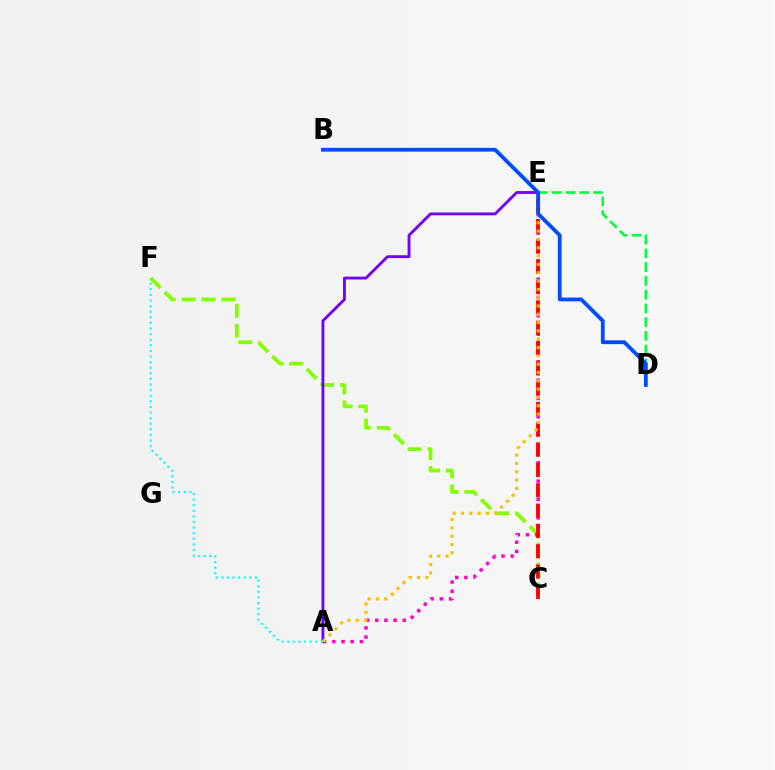{('C', 'F'): [{'color': '#84ff00', 'line_style': 'dashed', 'thickness': 2.7}], ('A', 'E'): [{'color': '#ff00cf', 'line_style': 'dotted', 'thickness': 2.5}, {'color': '#7200ff', 'line_style': 'solid', 'thickness': 2.06}, {'color': '#ffbd00', 'line_style': 'dotted', 'thickness': 2.26}], ('C', 'E'): [{'color': '#ff0000', 'line_style': 'dashed', 'thickness': 2.76}], ('D', 'E'): [{'color': '#00ff39', 'line_style': 'dashed', 'thickness': 1.87}], ('B', 'D'): [{'color': '#004bff', 'line_style': 'solid', 'thickness': 2.72}], ('A', 'F'): [{'color': '#00fff6', 'line_style': 'dotted', 'thickness': 1.52}]}